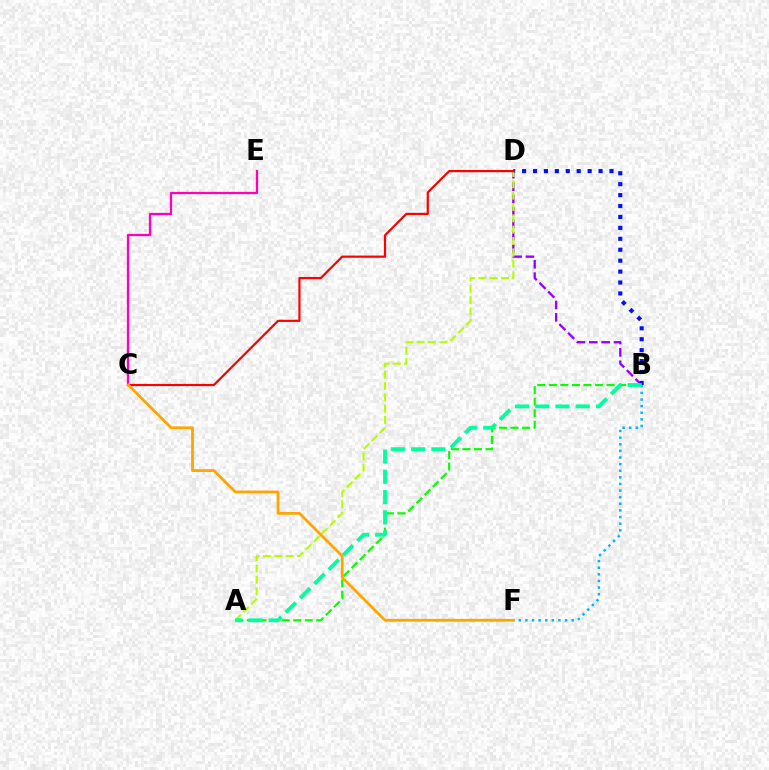{('B', 'D'): [{'color': '#9b00ff', 'line_style': 'dashed', 'thickness': 1.68}, {'color': '#0010ff', 'line_style': 'dotted', 'thickness': 2.97}], ('B', 'F'): [{'color': '#00b5ff', 'line_style': 'dotted', 'thickness': 1.8}], ('A', 'D'): [{'color': '#b3ff00', 'line_style': 'dashed', 'thickness': 1.54}], ('A', 'B'): [{'color': '#08ff00', 'line_style': 'dashed', 'thickness': 1.57}, {'color': '#00ff9d', 'line_style': 'dashed', 'thickness': 2.75}], ('C', 'D'): [{'color': '#ff0000', 'line_style': 'solid', 'thickness': 1.58}], ('C', 'E'): [{'color': '#ff00bd', 'line_style': 'solid', 'thickness': 1.66}], ('C', 'F'): [{'color': '#ffa500', 'line_style': 'solid', 'thickness': 2.01}]}